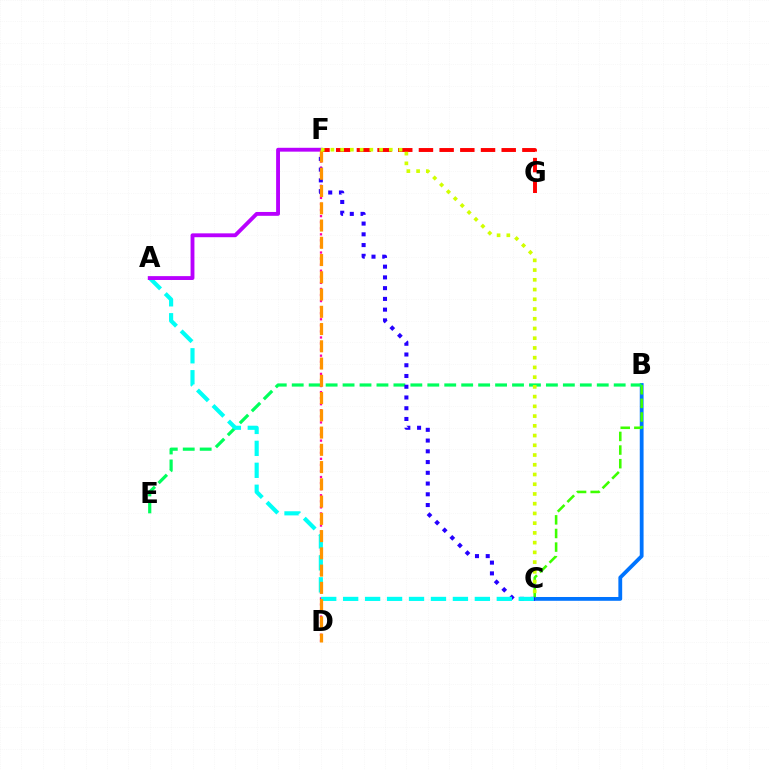{('B', 'C'): [{'color': '#0074ff', 'line_style': 'solid', 'thickness': 2.74}, {'color': '#3dff00', 'line_style': 'dashed', 'thickness': 1.85}], ('B', 'E'): [{'color': '#00ff5c', 'line_style': 'dashed', 'thickness': 2.3}], ('D', 'F'): [{'color': '#ff00ac', 'line_style': 'dotted', 'thickness': 1.65}, {'color': '#ff9400', 'line_style': 'dashed', 'thickness': 2.34}], ('F', 'G'): [{'color': '#ff0000', 'line_style': 'dashed', 'thickness': 2.81}], ('C', 'F'): [{'color': '#2500ff', 'line_style': 'dotted', 'thickness': 2.92}, {'color': '#d1ff00', 'line_style': 'dotted', 'thickness': 2.64}], ('A', 'C'): [{'color': '#00fff6', 'line_style': 'dashed', 'thickness': 2.98}], ('A', 'F'): [{'color': '#b900ff', 'line_style': 'solid', 'thickness': 2.78}]}